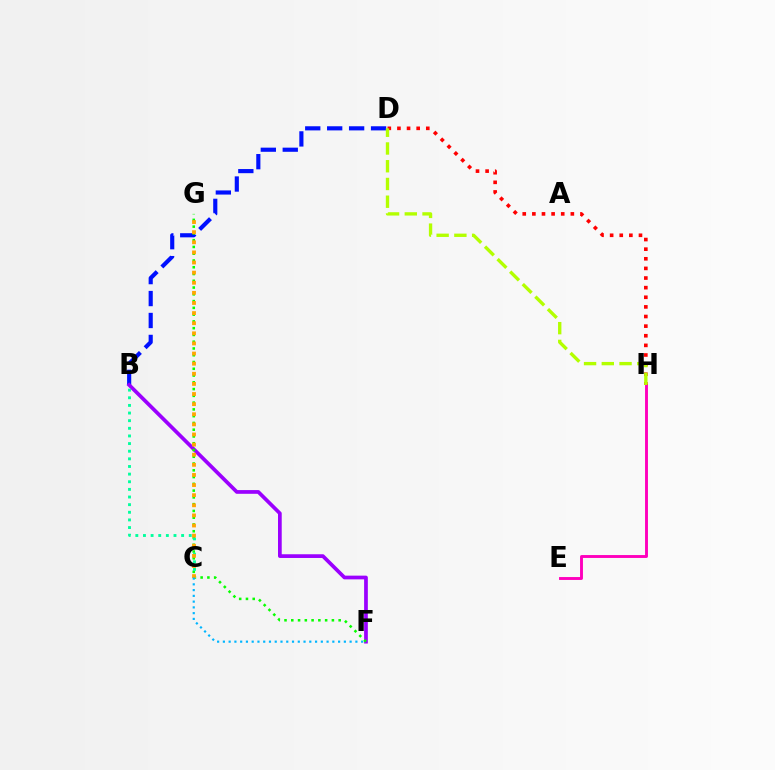{('B', 'D'): [{'color': '#0010ff', 'line_style': 'dashed', 'thickness': 2.98}], ('B', 'F'): [{'color': '#9b00ff', 'line_style': 'solid', 'thickness': 2.68}], ('F', 'G'): [{'color': '#08ff00', 'line_style': 'dotted', 'thickness': 1.84}], ('B', 'C'): [{'color': '#00ff9d', 'line_style': 'dotted', 'thickness': 2.07}], ('C', 'G'): [{'color': '#ffa500', 'line_style': 'dotted', 'thickness': 2.75}], ('E', 'H'): [{'color': '#ff00bd', 'line_style': 'solid', 'thickness': 2.09}], ('D', 'H'): [{'color': '#ff0000', 'line_style': 'dotted', 'thickness': 2.61}, {'color': '#b3ff00', 'line_style': 'dashed', 'thickness': 2.41}], ('C', 'F'): [{'color': '#00b5ff', 'line_style': 'dotted', 'thickness': 1.57}]}